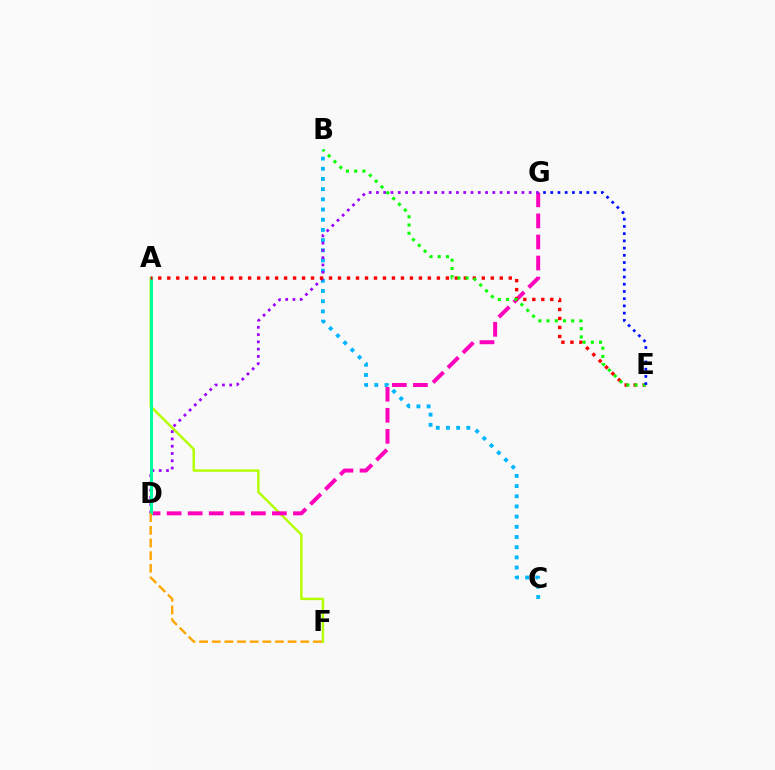{('A', 'F'): [{'color': '#b3ff00', 'line_style': 'solid', 'thickness': 1.76}], ('D', 'G'): [{'color': '#ff00bd', 'line_style': 'dashed', 'thickness': 2.86}, {'color': '#9b00ff', 'line_style': 'dotted', 'thickness': 1.98}], ('B', 'C'): [{'color': '#00b5ff', 'line_style': 'dotted', 'thickness': 2.77}], ('A', 'D'): [{'color': '#00ff9d', 'line_style': 'solid', 'thickness': 2.13}], ('A', 'E'): [{'color': '#ff0000', 'line_style': 'dotted', 'thickness': 2.44}], ('D', 'F'): [{'color': '#ffa500', 'line_style': 'dashed', 'thickness': 1.72}], ('B', 'E'): [{'color': '#08ff00', 'line_style': 'dotted', 'thickness': 2.23}], ('E', 'G'): [{'color': '#0010ff', 'line_style': 'dotted', 'thickness': 1.96}]}